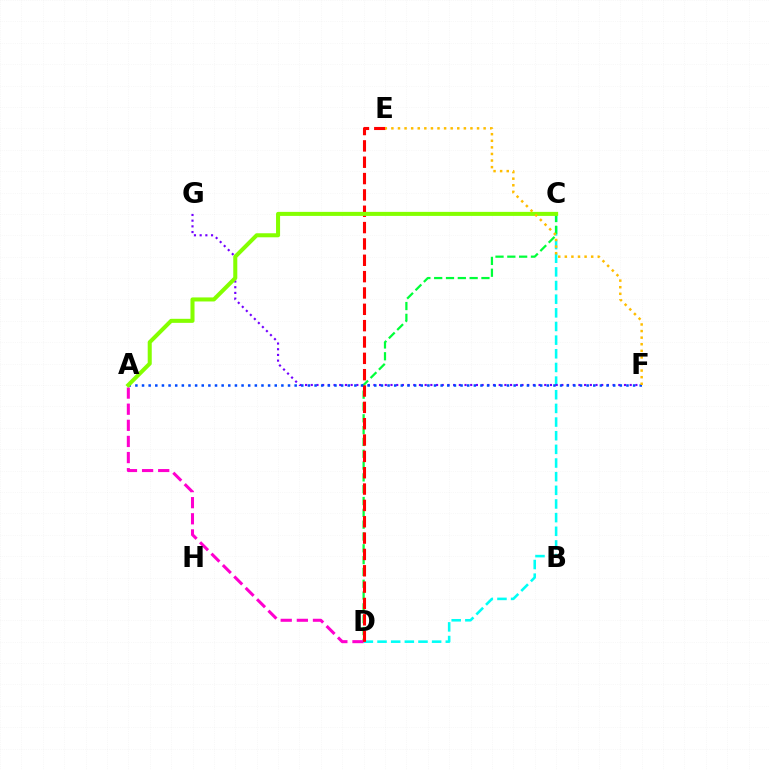{('C', 'D'): [{'color': '#00fff6', 'line_style': 'dashed', 'thickness': 1.85}, {'color': '#00ff39', 'line_style': 'dashed', 'thickness': 1.61}], ('F', 'G'): [{'color': '#7200ff', 'line_style': 'dotted', 'thickness': 1.55}], ('A', 'D'): [{'color': '#ff00cf', 'line_style': 'dashed', 'thickness': 2.19}], ('D', 'E'): [{'color': '#ff0000', 'line_style': 'dashed', 'thickness': 2.22}], ('A', 'F'): [{'color': '#004bff', 'line_style': 'dotted', 'thickness': 1.8}], ('A', 'C'): [{'color': '#84ff00', 'line_style': 'solid', 'thickness': 2.91}], ('E', 'F'): [{'color': '#ffbd00', 'line_style': 'dotted', 'thickness': 1.79}]}